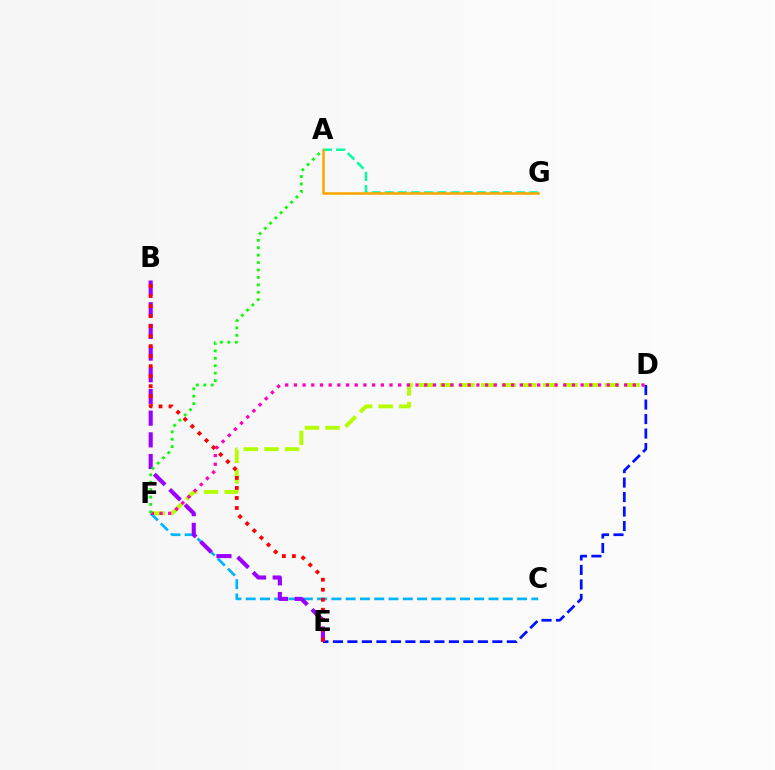{('A', 'G'): [{'color': '#00ff9d', 'line_style': 'dashed', 'thickness': 1.79}, {'color': '#ffa500', 'line_style': 'solid', 'thickness': 1.83}], ('D', 'E'): [{'color': '#0010ff', 'line_style': 'dashed', 'thickness': 1.97}], ('D', 'F'): [{'color': '#b3ff00', 'line_style': 'dashed', 'thickness': 2.8}, {'color': '#ff00bd', 'line_style': 'dotted', 'thickness': 2.36}], ('C', 'F'): [{'color': '#00b5ff', 'line_style': 'dashed', 'thickness': 1.94}], ('B', 'E'): [{'color': '#9b00ff', 'line_style': 'dashed', 'thickness': 2.95}, {'color': '#ff0000', 'line_style': 'dotted', 'thickness': 2.72}], ('A', 'F'): [{'color': '#08ff00', 'line_style': 'dotted', 'thickness': 2.02}]}